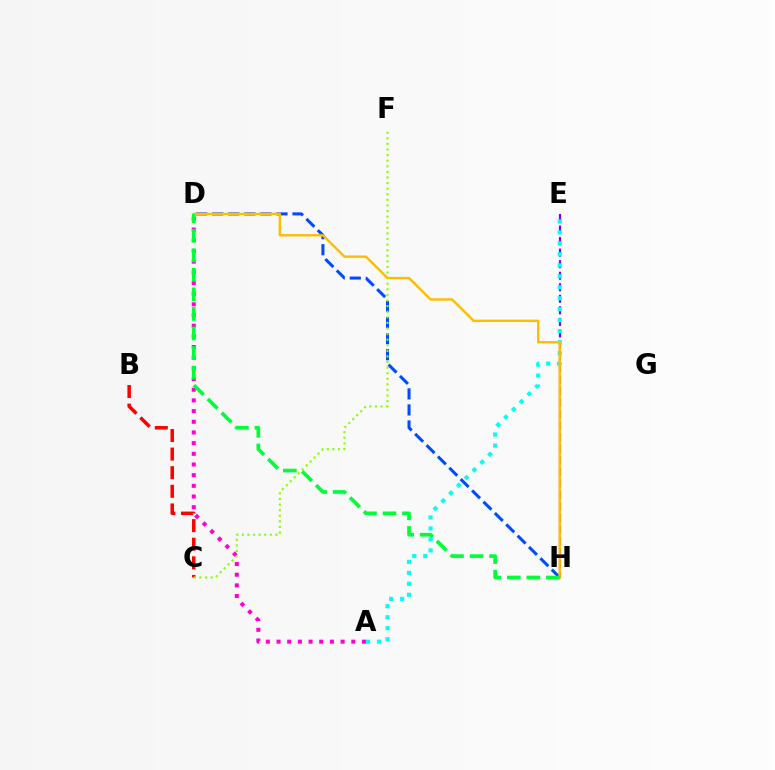{('B', 'C'): [{'color': '#ff0000', 'line_style': 'dashed', 'thickness': 2.53}], ('E', 'H'): [{'color': '#7200ff', 'line_style': 'dashed', 'thickness': 1.57}], ('A', 'E'): [{'color': '#00fff6', 'line_style': 'dotted', 'thickness': 2.98}], ('A', 'D'): [{'color': '#ff00cf', 'line_style': 'dotted', 'thickness': 2.9}], ('D', 'H'): [{'color': '#004bff', 'line_style': 'dashed', 'thickness': 2.18}, {'color': '#ffbd00', 'line_style': 'solid', 'thickness': 1.72}, {'color': '#00ff39', 'line_style': 'dashed', 'thickness': 2.66}], ('C', 'F'): [{'color': '#84ff00', 'line_style': 'dotted', 'thickness': 1.52}]}